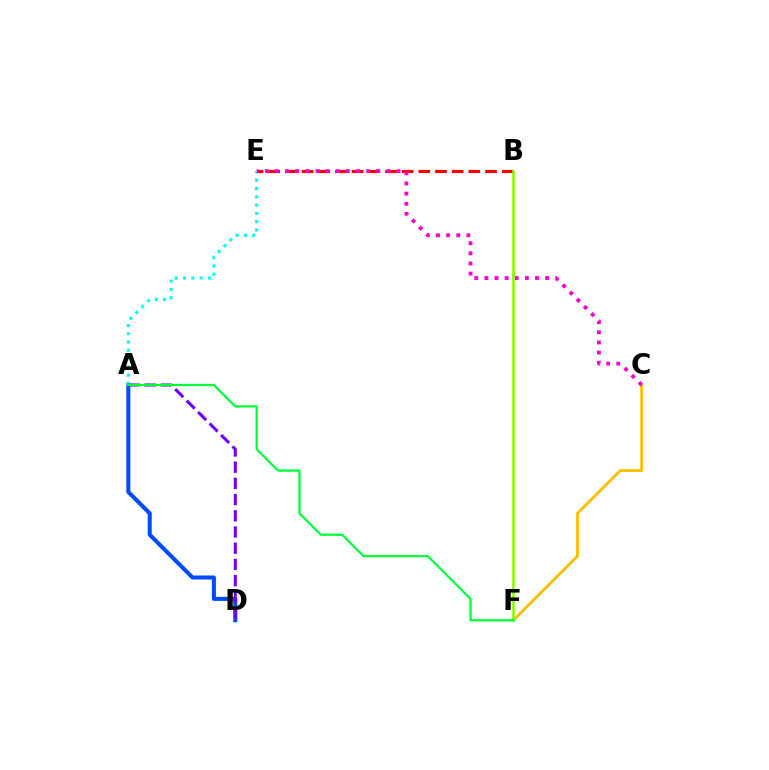{('B', 'E'): [{'color': '#ff0000', 'line_style': 'dashed', 'thickness': 2.27}], ('A', 'D'): [{'color': '#004bff', 'line_style': 'solid', 'thickness': 2.9}, {'color': '#7200ff', 'line_style': 'dashed', 'thickness': 2.2}], ('C', 'F'): [{'color': '#ffbd00', 'line_style': 'solid', 'thickness': 2.05}], ('A', 'E'): [{'color': '#00fff6', 'line_style': 'dotted', 'thickness': 2.25}], ('C', 'E'): [{'color': '#ff00cf', 'line_style': 'dotted', 'thickness': 2.75}], ('B', 'F'): [{'color': '#84ff00', 'line_style': 'solid', 'thickness': 1.9}], ('A', 'F'): [{'color': '#00ff39', 'line_style': 'solid', 'thickness': 1.62}]}